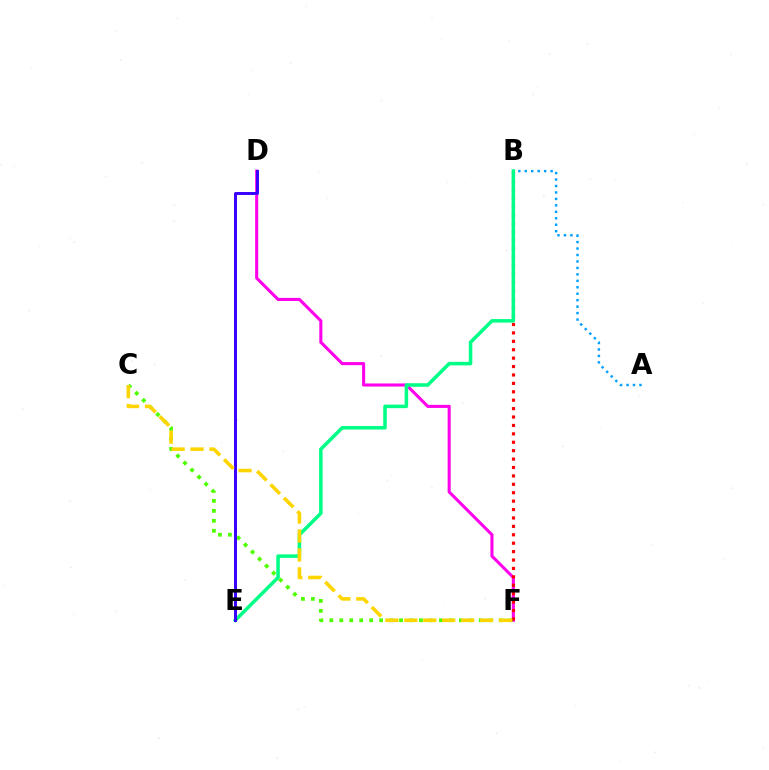{('A', 'B'): [{'color': '#009eff', 'line_style': 'dotted', 'thickness': 1.75}], ('D', 'F'): [{'color': '#ff00ed', 'line_style': 'solid', 'thickness': 2.21}], ('C', 'F'): [{'color': '#4fff00', 'line_style': 'dotted', 'thickness': 2.71}, {'color': '#ffd500', 'line_style': 'dashed', 'thickness': 2.58}], ('B', 'F'): [{'color': '#ff0000', 'line_style': 'dotted', 'thickness': 2.29}], ('B', 'E'): [{'color': '#00ff86', 'line_style': 'solid', 'thickness': 2.54}], ('D', 'E'): [{'color': '#3700ff', 'line_style': 'solid', 'thickness': 2.13}]}